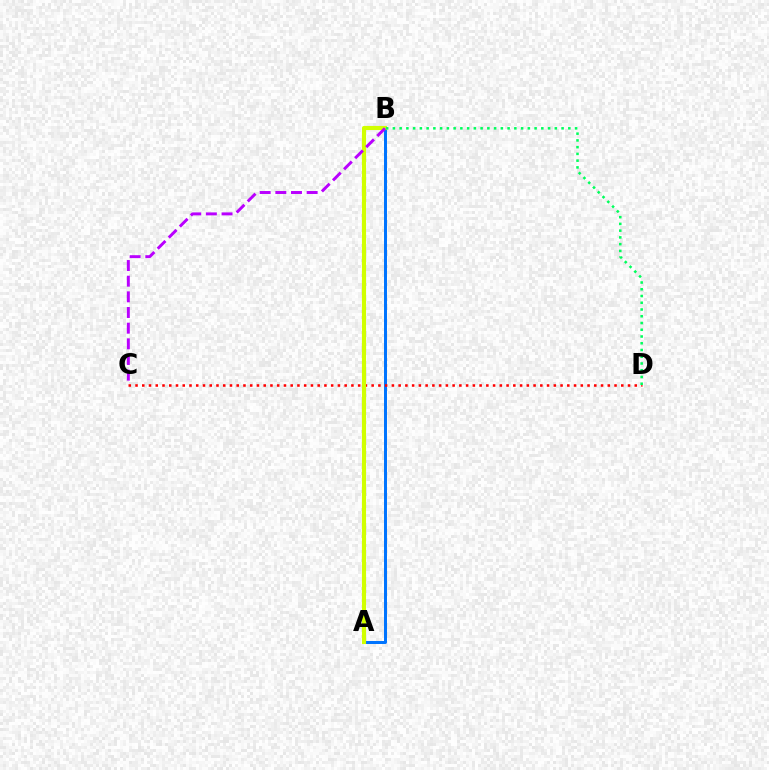{('A', 'B'): [{'color': '#0074ff', 'line_style': 'solid', 'thickness': 2.15}, {'color': '#d1ff00', 'line_style': 'solid', 'thickness': 2.96}], ('C', 'D'): [{'color': '#ff0000', 'line_style': 'dotted', 'thickness': 1.83}], ('B', 'C'): [{'color': '#b900ff', 'line_style': 'dashed', 'thickness': 2.13}], ('B', 'D'): [{'color': '#00ff5c', 'line_style': 'dotted', 'thickness': 1.83}]}